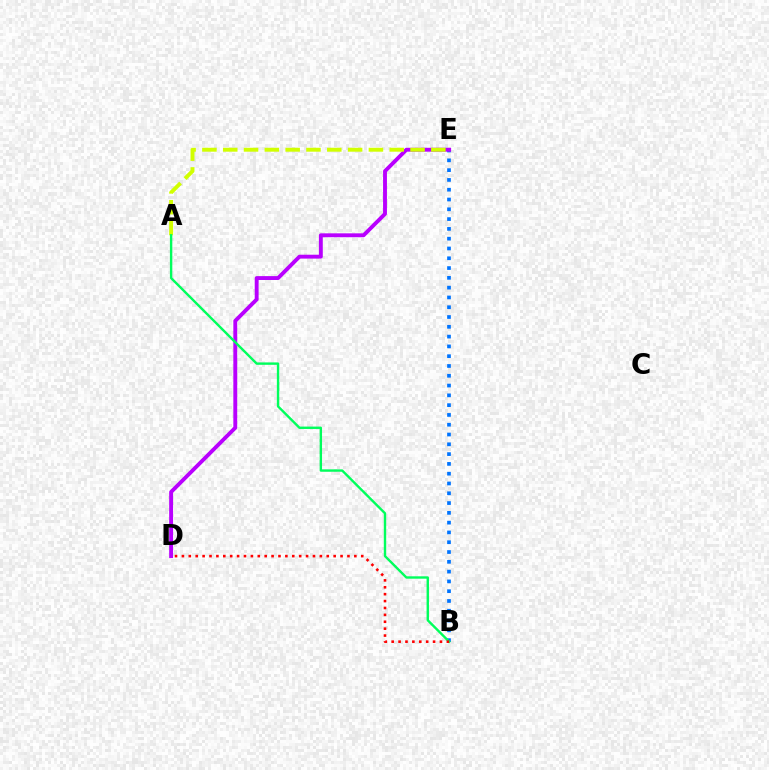{('B', 'E'): [{'color': '#0074ff', 'line_style': 'dotted', 'thickness': 2.66}], ('D', 'E'): [{'color': '#b900ff', 'line_style': 'solid', 'thickness': 2.8}], ('A', 'E'): [{'color': '#d1ff00', 'line_style': 'dashed', 'thickness': 2.83}], ('A', 'B'): [{'color': '#00ff5c', 'line_style': 'solid', 'thickness': 1.72}], ('B', 'D'): [{'color': '#ff0000', 'line_style': 'dotted', 'thickness': 1.87}]}